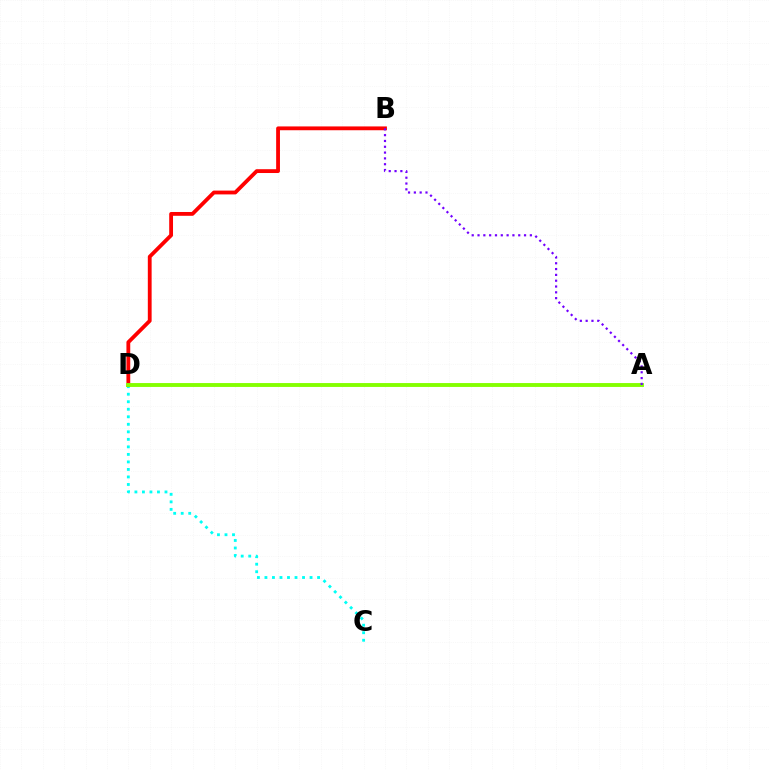{('C', 'D'): [{'color': '#00fff6', 'line_style': 'dotted', 'thickness': 2.04}], ('B', 'D'): [{'color': '#ff0000', 'line_style': 'solid', 'thickness': 2.75}], ('A', 'D'): [{'color': '#84ff00', 'line_style': 'solid', 'thickness': 2.79}], ('A', 'B'): [{'color': '#7200ff', 'line_style': 'dotted', 'thickness': 1.58}]}